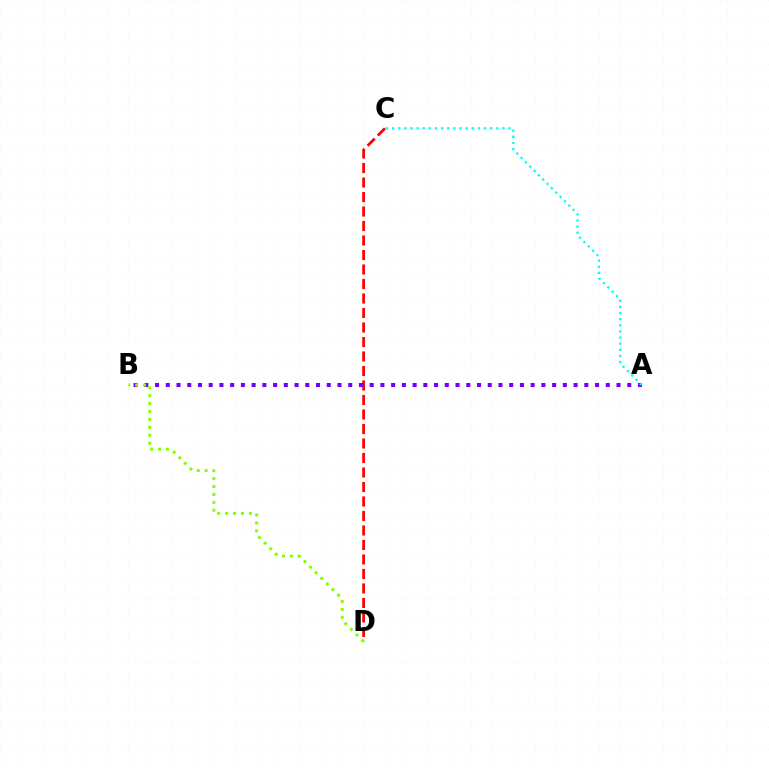{('C', 'D'): [{'color': '#ff0000', 'line_style': 'dashed', 'thickness': 1.97}], ('A', 'B'): [{'color': '#7200ff', 'line_style': 'dotted', 'thickness': 2.92}], ('B', 'D'): [{'color': '#84ff00', 'line_style': 'dotted', 'thickness': 2.15}], ('A', 'C'): [{'color': '#00fff6', 'line_style': 'dotted', 'thickness': 1.66}]}